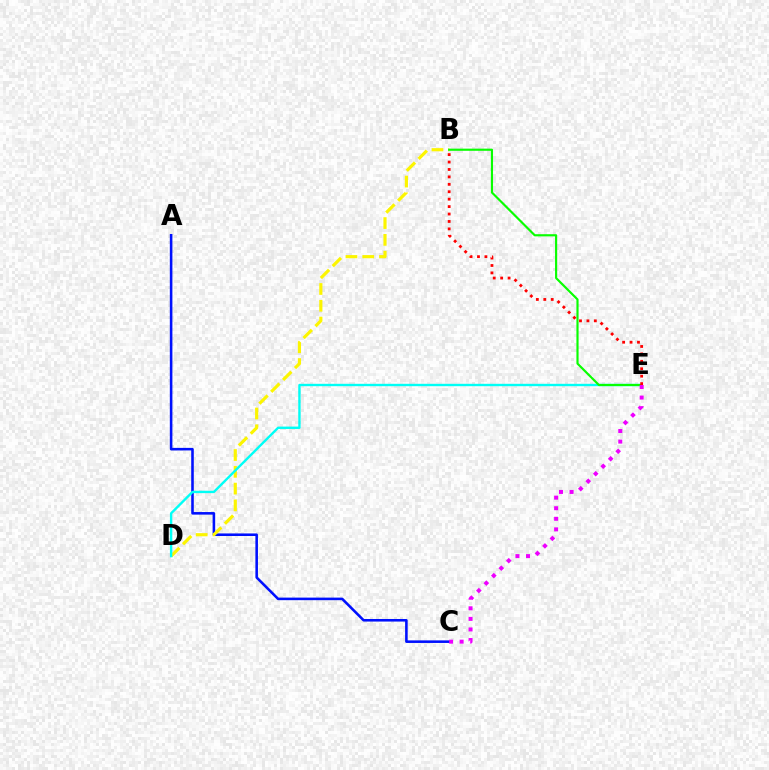{('A', 'C'): [{'color': '#0010ff', 'line_style': 'solid', 'thickness': 1.85}], ('B', 'D'): [{'color': '#fcf500', 'line_style': 'dashed', 'thickness': 2.28}], ('D', 'E'): [{'color': '#00fff6', 'line_style': 'solid', 'thickness': 1.71}], ('B', 'E'): [{'color': '#08ff00', 'line_style': 'solid', 'thickness': 1.56}, {'color': '#ff0000', 'line_style': 'dotted', 'thickness': 2.02}], ('C', 'E'): [{'color': '#ee00ff', 'line_style': 'dotted', 'thickness': 2.87}]}